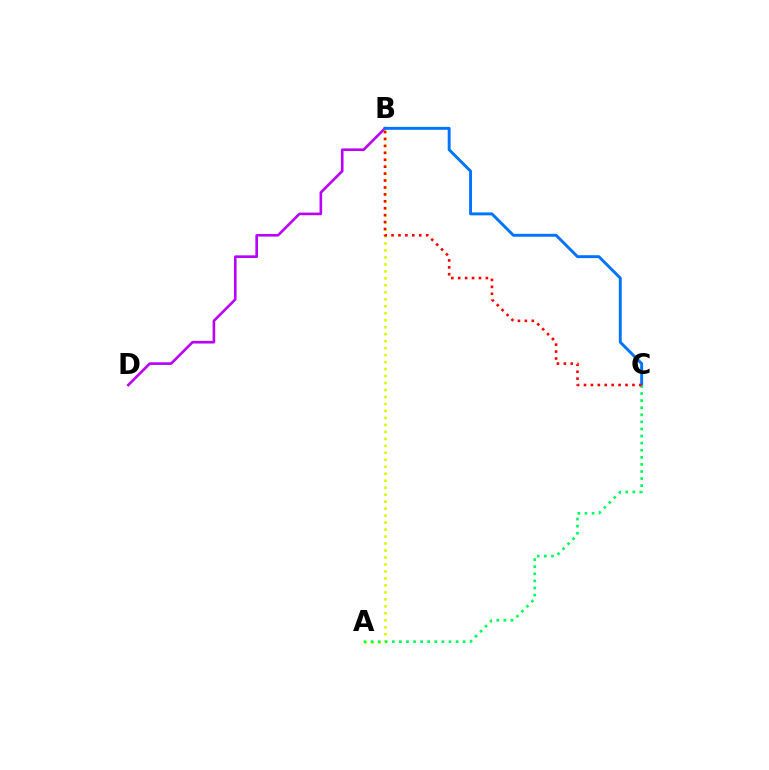{('B', 'D'): [{'color': '#b900ff', 'line_style': 'solid', 'thickness': 1.89}], ('A', 'B'): [{'color': '#d1ff00', 'line_style': 'dotted', 'thickness': 1.9}], ('B', 'C'): [{'color': '#0074ff', 'line_style': 'solid', 'thickness': 2.1}, {'color': '#ff0000', 'line_style': 'dotted', 'thickness': 1.88}], ('A', 'C'): [{'color': '#00ff5c', 'line_style': 'dotted', 'thickness': 1.93}]}